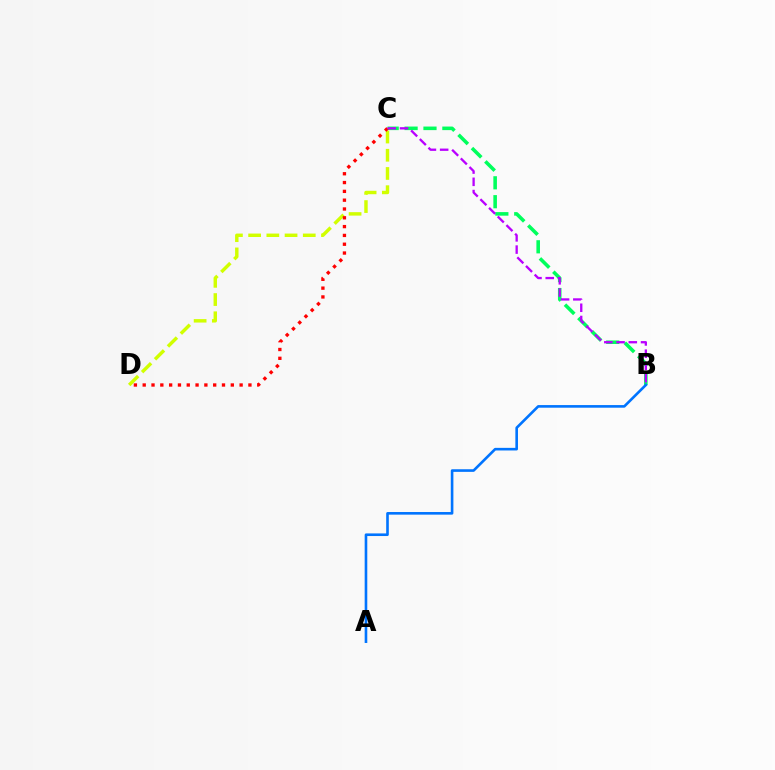{('B', 'C'): [{'color': '#00ff5c', 'line_style': 'dashed', 'thickness': 2.57}, {'color': '#b900ff', 'line_style': 'dashed', 'thickness': 1.66}], ('C', 'D'): [{'color': '#d1ff00', 'line_style': 'dashed', 'thickness': 2.47}, {'color': '#ff0000', 'line_style': 'dotted', 'thickness': 2.39}], ('A', 'B'): [{'color': '#0074ff', 'line_style': 'solid', 'thickness': 1.88}]}